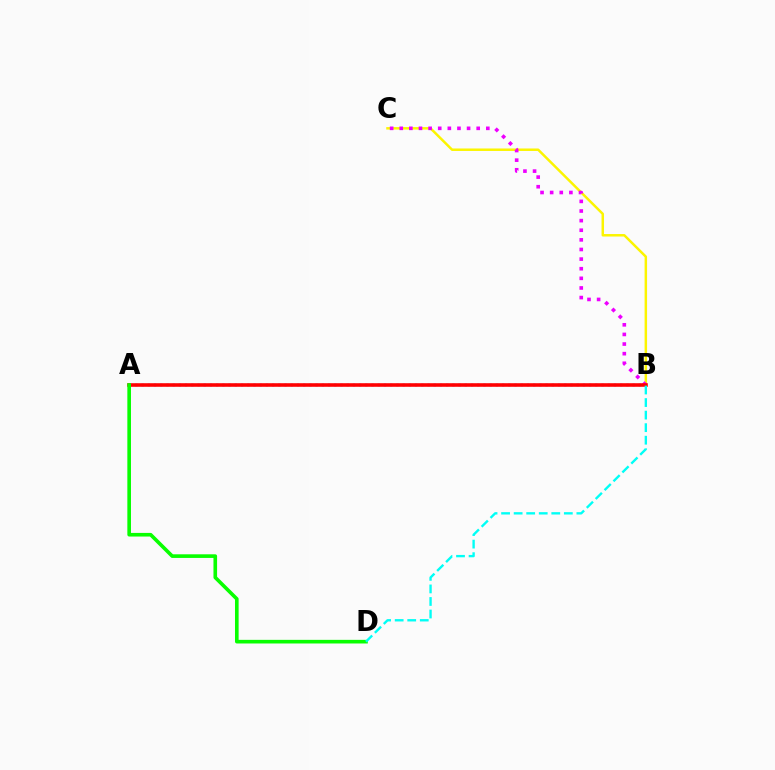{('B', 'C'): [{'color': '#fcf500', 'line_style': 'solid', 'thickness': 1.79}, {'color': '#ee00ff', 'line_style': 'dotted', 'thickness': 2.61}], ('A', 'B'): [{'color': '#0010ff', 'line_style': 'dotted', 'thickness': 1.69}, {'color': '#ff0000', 'line_style': 'solid', 'thickness': 2.57}], ('A', 'D'): [{'color': '#08ff00', 'line_style': 'solid', 'thickness': 2.61}], ('B', 'D'): [{'color': '#00fff6', 'line_style': 'dashed', 'thickness': 1.7}]}